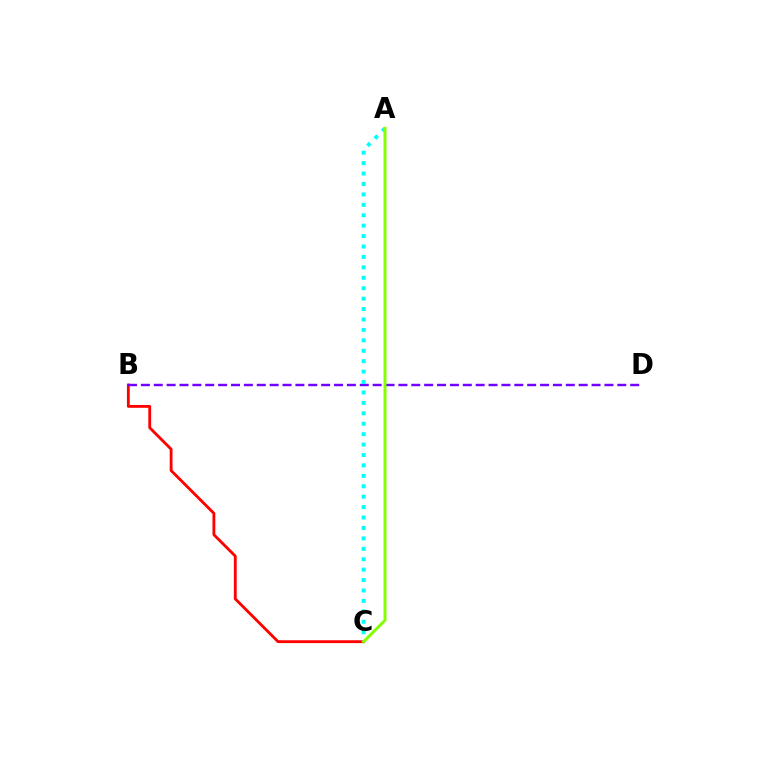{('B', 'C'): [{'color': '#ff0000', 'line_style': 'solid', 'thickness': 2.04}], ('B', 'D'): [{'color': '#7200ff', 'line_style': 'dashed', 'thickness': 1.75}], ('A', 'C'): [{'color': '#00fff6', 'line_style': 'dotted', 'thickness': 2.83}, {'color': '#84ff00', 'line_style': 'solid', 'thickness': 2.13}]}